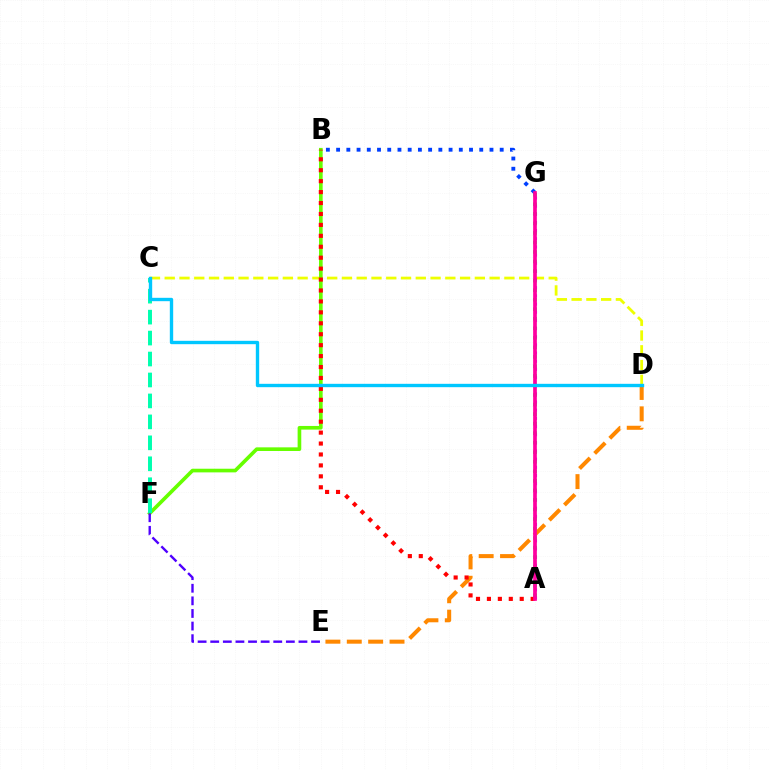{('C', 'D'): [{'color': '#eeff00', 'line_style': 'dashed', 'thickness': 2.01}, {'color': '#00c7ff', 'line_style': 'solid', 'thickness': 2.42}], ('A', 'G'): [{'color': '#d600ff', 'line_style': 'dotted', 'thickness': 2.22}, {'color': '#00ff27', 'line_style': 'dotted', 'thickness': 2.59}, {'color': '#ff00a0', 'line_style': 'solid', 'thickness': 2.66}], ('B', 'F'): [{'color': '#66ff00', 'line_style': 'solid', 'thickness': 2.63}], ('C', 'F'): [{'color': '#00ffaf', 'line_style': 'dashed', 'thickness': 2.85}], ('D', 'E'): [{'color': '#ff8800', 'line_style': 'dashed', 'thickness': 2.9}], ('E', 'F'): [{'color': '#4f00ff', 'line_style': 'dashed', 'thickness': 1.71}], ('B', 'G'): [{'color': '#003fff', 'line_style': 'dotted', 'thickness': 2.78}], ('A', 'B'): [{'color': '#ff0000', 'line_style': 'dotted', 'thickness': 2.97}]}